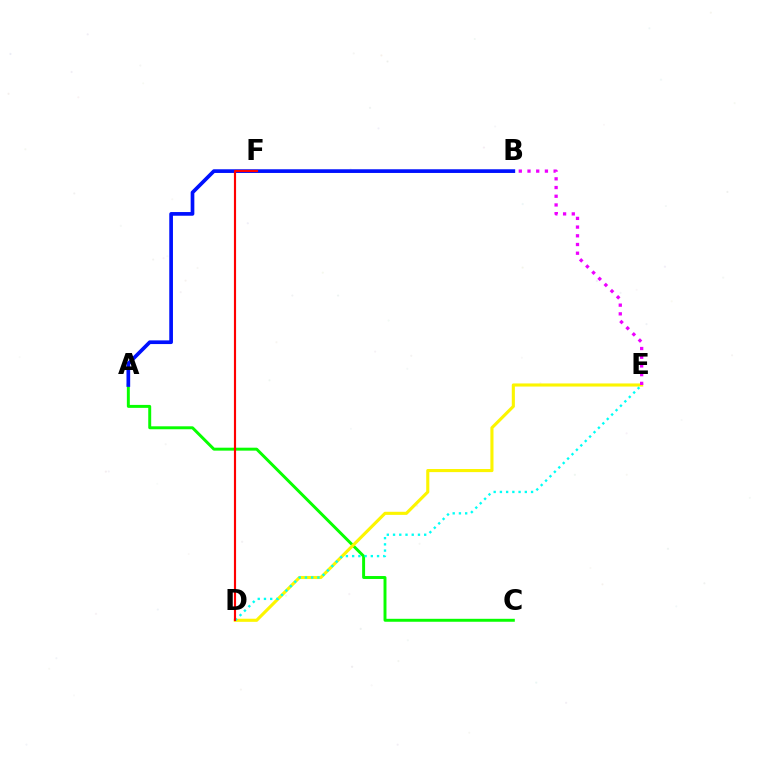{('A', 'C'): [{'color': '#08ff00', 'line_style': 'solid', 'thickness': 2.12}], ('D', 'E'): [{'color': '#fcf500', 'line_style': 'solid', 'thickness': 2.24}, {'color': '#00fff6', 'line_style': 'dotted', 'thickness': 1.69}], ('A', 'B'): [{'color': '#0010ff', 'line_style': 'solid', 'thickness': 2.66}], ('D', 'F'): [{'color': '#ff0000', 'line_style': 'solid', 'thickness': 1.55}], ('B', 'E'): [{'color': '#ee00ff', 'line_style': 'dotted', 'thickness': 2.37}]}